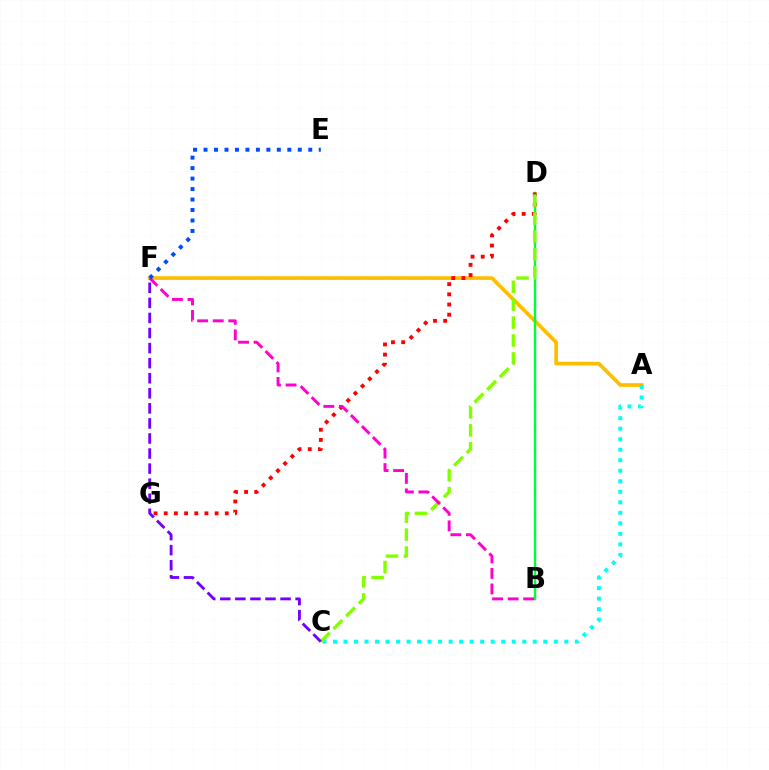{('A', 'F'): [{'color': '#ffbd00', 'line_style': 'solid', 'thickness': 2.64}], ('B', 'D'): [{'color': '#00ff39', 'line_style': 'solid', 'thickness': 1.74}], ('D', 'G'): [{'color': '#ff0000', 'line_style': 'dotted', 'thickness': 2.76}], ('A', 'C'): [{'color': '#00fff6', 'line_style': 'dotted', 'thickness': 2.86}], ('C', 'D'): [{'color': '#84ff00', 'line_style': 'dashed', 'thickness': 2.43}], ('C', 'F'): [{'color': '#7200ff', 'line_style': 'dashed', 'thickness': 2.05}], ('B', 'F'): [{'color': '#ff00cf', 'line_style': 'dashed', 'thickness': 2.11}], ('E', 'F'): [{'color': '#004bff', 'line_style': 'dotted', 'thickness': 2.85}]}